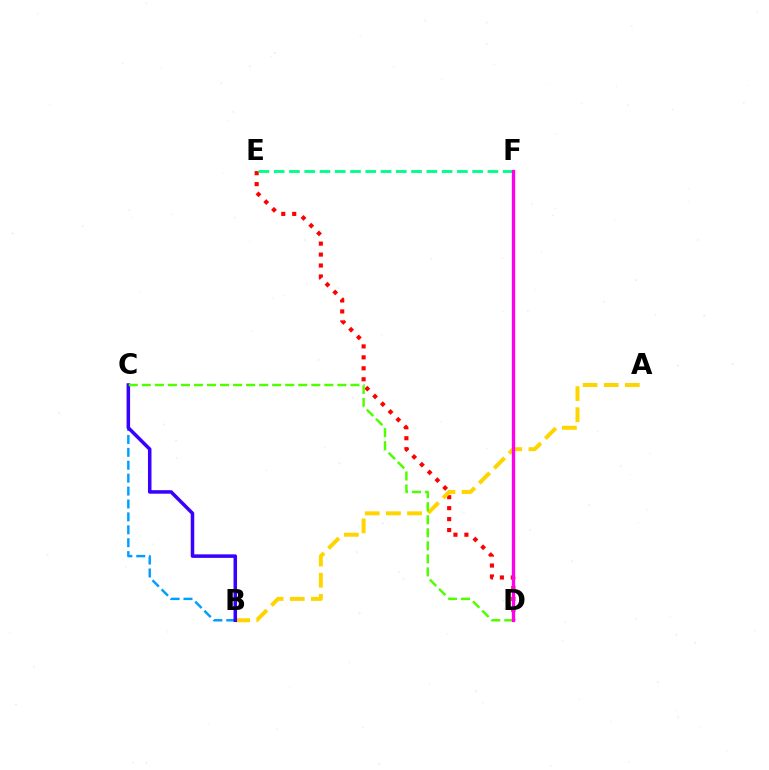{('D', 'E'): [{'color': '#ff0000', 'line_style': 'dotted', 'thickness': 2.98}], ('B', 'C'): [{'color': '#009eff', 'line_style': 'dashed', 'thickness': 1.75}, {'color': '#3700ff', 'line_style': 'solid', 'thickness': 2.53}], ('A', 'B'): [{'color': '#ffd500', 'line_style': 'dashed', 'thickness': 2.87}], ('E', 'F'): [{'color': '#00ff86', 'line_style': 'dashed', 'thickness': 2.07}], ('C', 'D'): [{'color': '#4fff00', 'line_style': 'dashed', 'thickness': 1.77}], ('D', 'F'): [{'color': '#ff00ed', 'line_style': 'solid', 'thickness': 2.38}]}